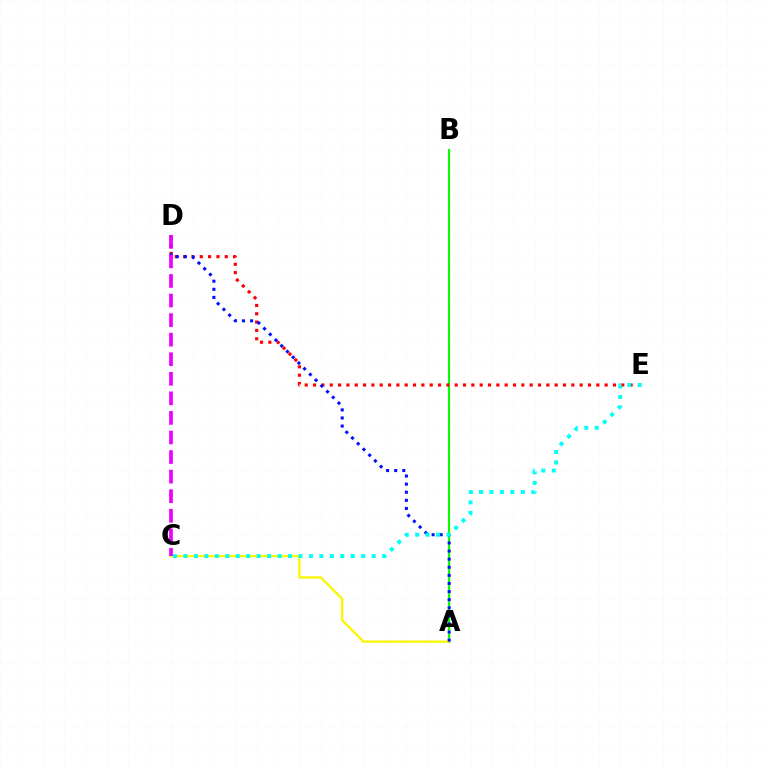{('A', 'B'): [{'color': '#08ff00', 'line_style': 'solid', 'thickness': 1.54}], ('D', 'E'): [{'color': '#ff0000', 'line_style': 'dotted', 'thickness': 2.26}], ('A', 'C'): [{'color': '#fcf500', 'line_style': 'solid', 'thickness': 1.66}], ('A', 'D'): [{'color': '#0010ff', 'line_style': 'dotted', 'thickness': 2.2}], ('C', 'D'): [{'color': '#ee00ff', 'line_style': 'dashed', 'thickness': 2.66}], ('C', 'E'): [{'color': '#00fff6', 'line_style': 'dotted', 'thickness': 2.84}]}